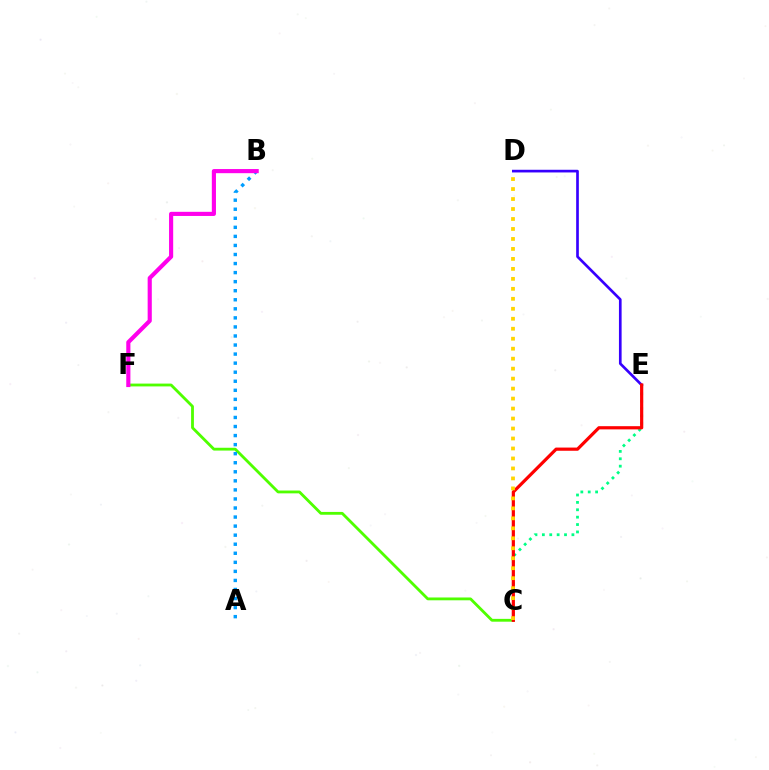{('C', 'F'): [{'color': '#4fff00', 'line_style': 'solid', 'thickness': 2.03}], ('D', 'E'): [{'color': '#3700ff', 'line_style': 'solid', 'thickness': 1.92}], ('C', 'E'): [{'color': '#00ff86', 'line_style': 'dotted', 'thickness': 2.01}, {'color': '#ff0000', 'line_style': 'solid', 'thickness': 2.3}], ('C', 'D'): [{'color': '#ffd500', 'line_style': 'dotted', 'thickness': 2.71}], ('A', 'B'): [{'color': '#009eff', 'line_style': 'dotted', 'thickness': 2.46}], ('B', 'F'): [{'color': '#ff00ed', 'line_style': 'solid', 'thickness': 2.98}]}